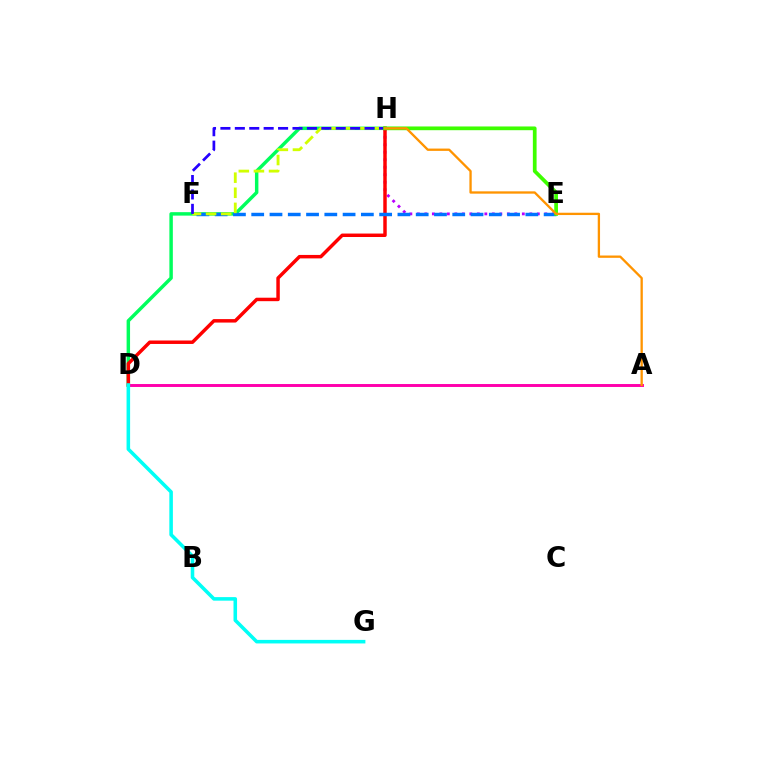{('E', 'H'): [{'color': '#b900ff', 'line_style': 'dotted', 'thickness': 2.04}, {'color': '#3dff00', 'line_style': 'solid', 'thickness': 2.69}], ('D', 'H'): [{'color': '#00ff5c', 'line_style': 'solid', 'thickness': 2.49}, {'color': '#ff0000', 'line_style': 'solid', 'thickness': 2.49}], ('A', 'D'): [{'color': '#ff00ac', 'line_style': 'solid', 'thickness': 2.11}], ('D', 'G'): [{'color': '#00fff6', 'line_style': 'solid', 'thickness': 2.56}], ('E', 'F'): [{'color': '#0074ff', 'line_style': 'dashed', 'thickness': 2.48}], ('F', 'H'): [{'color': '#d1ff00', 'line_style': 'dashed', 'thickness': 2.05}, {'color': '#2500ff', 'line_style': 'dashed', 'thickness': 1.96}], ('A', 'H'): [{'color': '#ff9400', 'line_style': 'solid', 'thickness': 1.67}]}